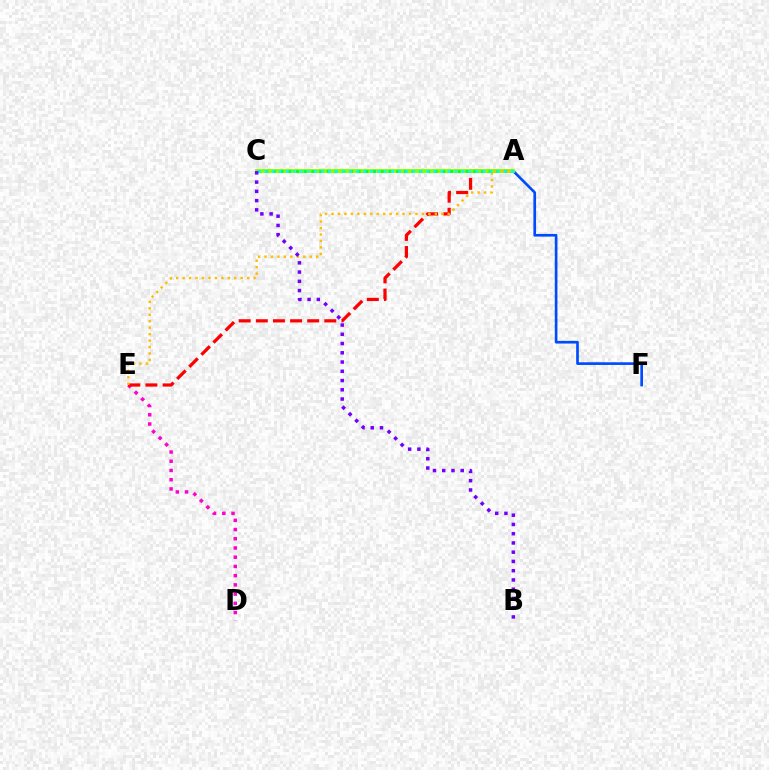{('A', 'F'): [{'color': '#004bff', 'line_style': 'solid', 'thickness': 1.92}], ('D', 'E'): [{'color': '#ff00cf', 'line_style': 'dotted', 'thickness': 2.51}], ('A', 'E'): [{'color': '#ff0000', 'line_style': 'dashed', 'thickness': 2.33}, {'color': '#ffbd00', 'line_style': 'dotted', 'thickness': 1.75}], ('A', 'C'): [{'color': '#84ff00', 'line_style': 'solid', 'thickness': 2.77}, {'color': '#00ff39', 'line_style': 'dotted', 'thickness': 2.09}, {'color': '#00fff6', 'line_style': 'dotted', 'thickness': 1.91}], ('B', 'C'): [{'color': '#7200ff', 'line_style': 'dotted', 'thickness': 2.51}]}